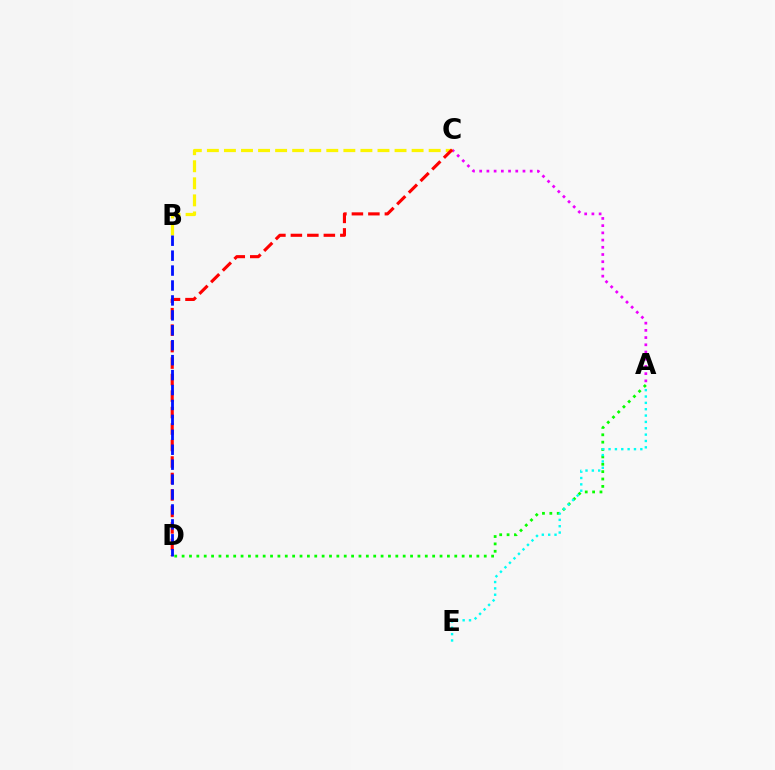{('A', 'D'): [{'color': '#08ff00', 'line_style': 'dotted', 'thickness': 2.0}], ('A', 'E'): [{'color': '#00fff6', 'line_style': 'dotted', 'thickness': 1.73}], ('A', 'C'): [{'color': '#ee00ff', 'line_style': 'dotted', 'thickness': 1.96}], ('B', 'C'): [{'color': '#fcf500', 'line_style': 'dashed', 'thickness': 2.32}], ('C', 'D'): [{'color': '#ff0000', 'line_style': 'dashed', 'thickness': 2.24}], ('B', 'D'): [{'color': '#0010ff', 'line_style': 'dashed', 'thickness': 2.03}]}